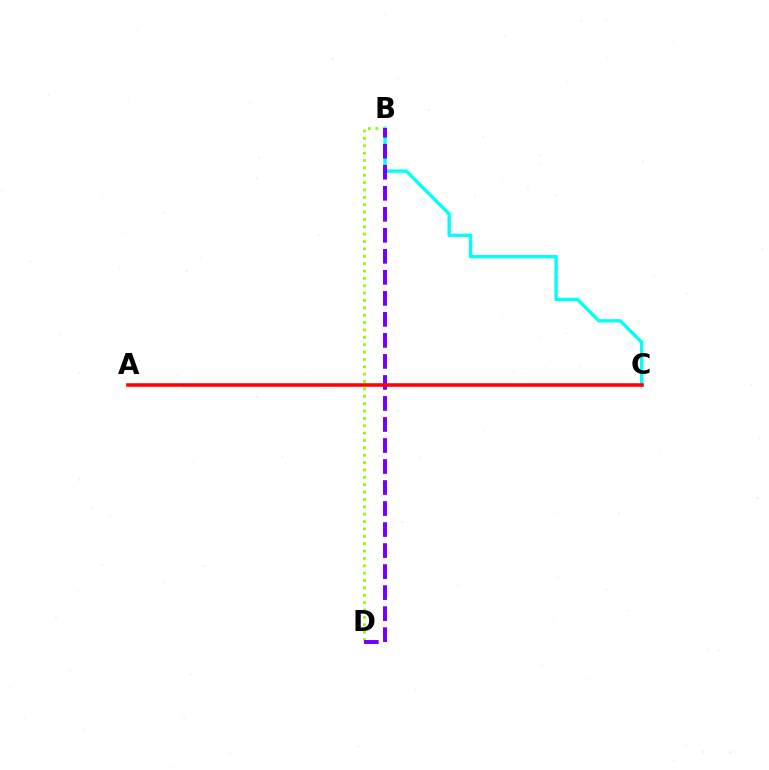{('B', 'C'): [{'color': '#00fff6', 'line_style': 'solid', 'thickness': 2.42}], ('B', 'D'): [{'color': '#84ff00', 'line_style': 'dotted', 'thickness': 2.0}, {'color': '#7200ff', 'line_style': 'dashed', 'thickness': 2.86}], ('A', 'C'): [{'color': '#ff0000', 'line_style': 'solid', 'thickness': 2.55}]}